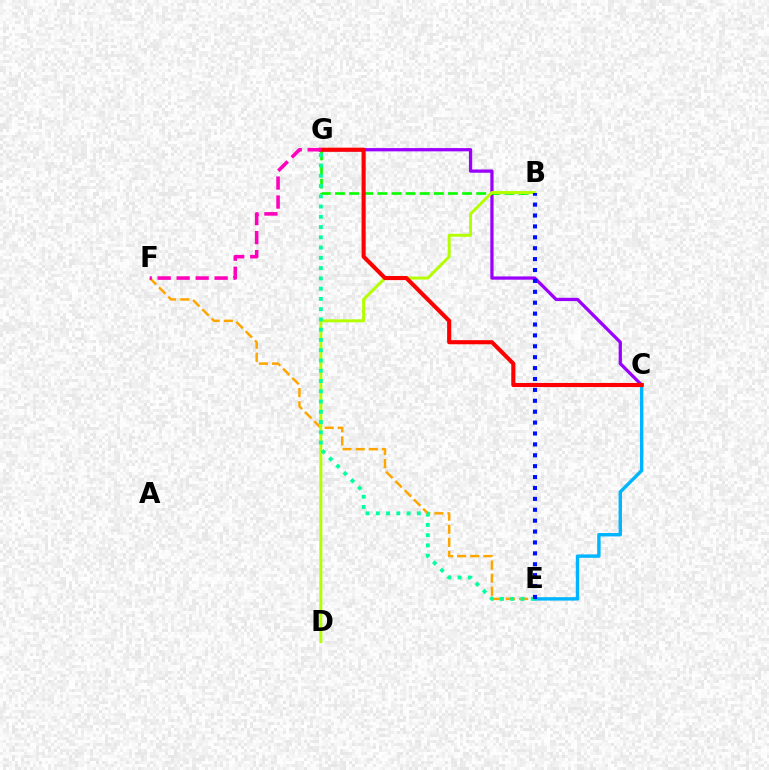{('C', 'G'): [{'color': '#9b00ff', 'line_style': 'solid', 'thickness': 2.35}, {'color': '#ff0000', 'line_style': 'solid', 'thickness': 2.95}], ('E', 'F'): [{'color': '#ffa500', 'line_style': 'dashed', 'thickness': 1.78}], ('B', 'G'): [{'color': '#08ff00', 'line_style': 'dashed', 'thickness': 1.92}], ('B', 'D'): [{'color': '#b3ff00', 'line_style': 'solid', 'thickness': 2.14}], ('C', 'E'): [{'color': '#00b5ff', 'line_style': 'solid', 'thickness': 2.45}], ('F', 'G'): [{'color': '#ff00bd', 'line_style': 'dashed', 'thickness': 2.58}], ('E', 'G'): [{'color': '#00ff9d', 'line_style': 'dotted', 'thickness': 2.79}], ('B', 'E'): [{'color': '#0010ff', 'line_style': 'dotted', 'thickness': 2.96}]}